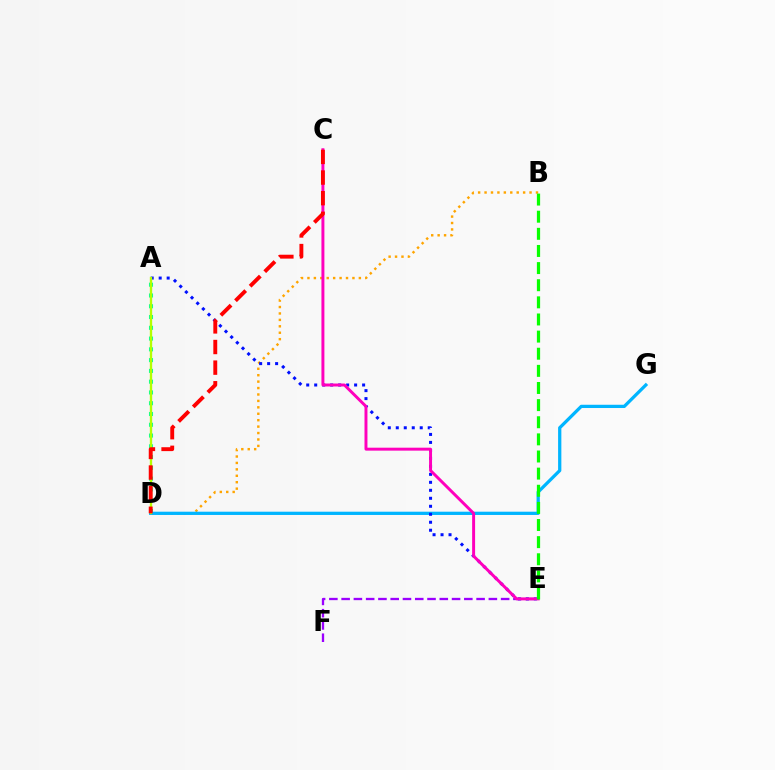{('E', 'F'): [{'color': '#9b00ff', 'line_style': 'dashed', 'thickness': 1.67}], ('B', 'D'): [{'color': '#ffa500', 'line_style': 'dotted', 'thickness': 1.75}], ('A', 'D'): [{'color': '#00ff9d', 'line_style': 'dotted', 'thickness': 2.93}, {'color': '#b3ff00', 'line_style': 'solid', 'thickness': 1.69}], ('D', 'G'): [{'color': '#00b5ff', 'line_style': 'solid', 'thickness': 2.35}], ('A', 'E'): [{'color': '#0010ff', 'line_style': 'dotted', 'thickness': 2.17}], ('C', 'E'): [{'color': '#ff00bd', 'line_style': 'solid', 'thickness': 2.12}], ('B', 'E'): [{'color': '#08ff00', 'line_style': 'dashed', 'thickness': 2.33}], ('C', 'D'): [{'color': '#ff0000', 'line_style': 'dashed', 'thickness': 2.8}]}